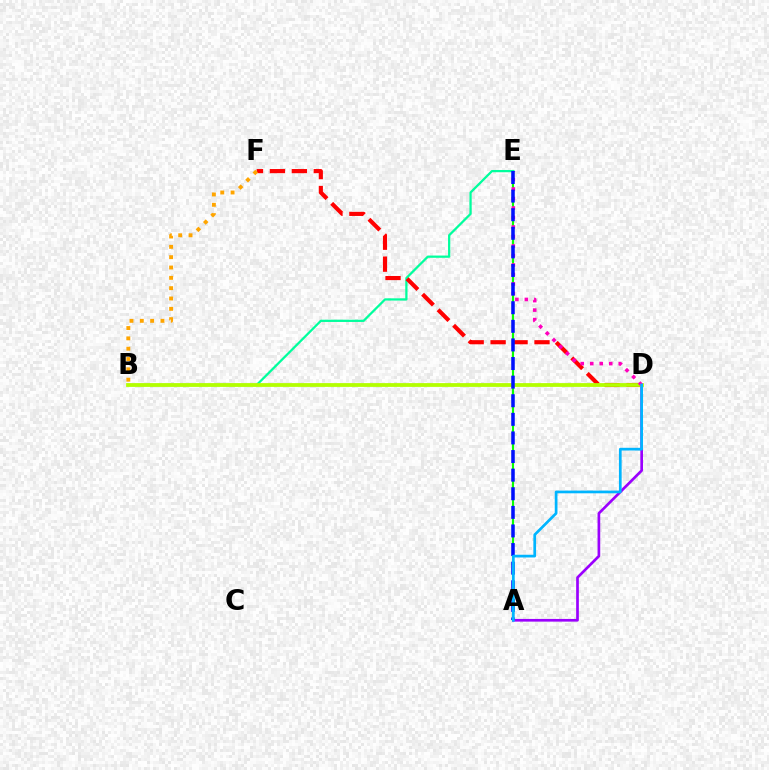{('A', 'E'): [{'color': '#08ff00', 'line_style': 'solid', 'thickness': 1.52}, {'color': '#0010ff', 'line_style': 'dashed', 'thickness': 2.53}], ('A', 'D'): [{'color': '#9b00ff', 'line_style': 'solid', 'thickness': 1.93}, {'color': '#00b5ff', 'line_style': 'solid', 'thickness': 1.96}], ('B', 'E'): [{'color': '#00ff9d', 'line_style': 'solid', 'thickness': 1.62}], ('D', 'F'): [{'color': '#ff0000', 'line_style': 'dashed', 'thickness': 2.98}], ('B', 'D'): [{'color': '#b3ff00', 'line_style': 'solid', 'thickness': 2.72}], ('D', 'E'): [{'color': '#ff00bd', 'line_style': 'dotted', 'thickness': 2.58}], ('B', 'F'): [{'color': '#ffa500', 'line_style': 'dotted', 'thickness': 2.81}]}